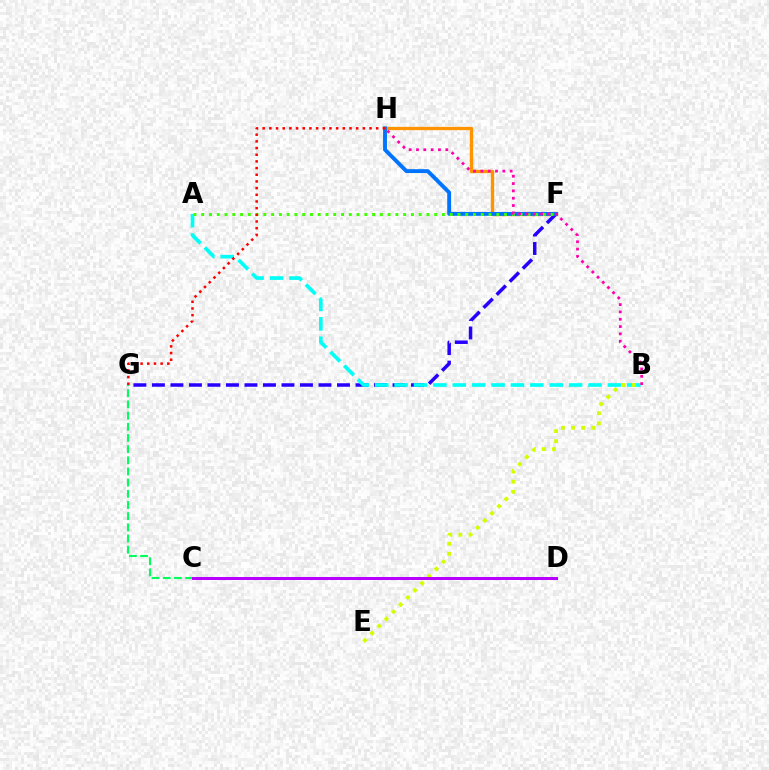{('C', 'G'): [{'color': '#00ff5c', 'line_style': 'dashed', 'thickness': 1.52}], ('F', 'H'): [{'color': '#ff9400', 'line_style': 'solid', 'thickness': 2.4}, {'color': '#0074ff', 'line_style': 'solid', 'thickness': 2.8}], ('F', 'G'): [{'color': '#2500ff', 'line_style': 'dashed', 'thickness': 2.51}], ('A', 'B'): [{'color': '#00fff6', 'line_style': 'dashed', 'thickness': 2.63}], ('B', 'E'): [{'color': '#d1ff00', 'line_style': 'dotted', 'thickness': 2.75}], ('A', 'F'): [{'color': '#3dff00', 'line_style': 'dotted', 'thickness': 2.11}], ('B', 'H'): [{'color': '#ff00ac', 'line_style': 'dotted', 'thickness': 1.99}], ('C', 'D'): [{'color': '#b900ff', 'line_style': 'solid', 'thickness': 2.16}], ('G', 'H'): [{'color': '#ff0000', 'line_style': 'dotted', 'thickness': 1.81}]}